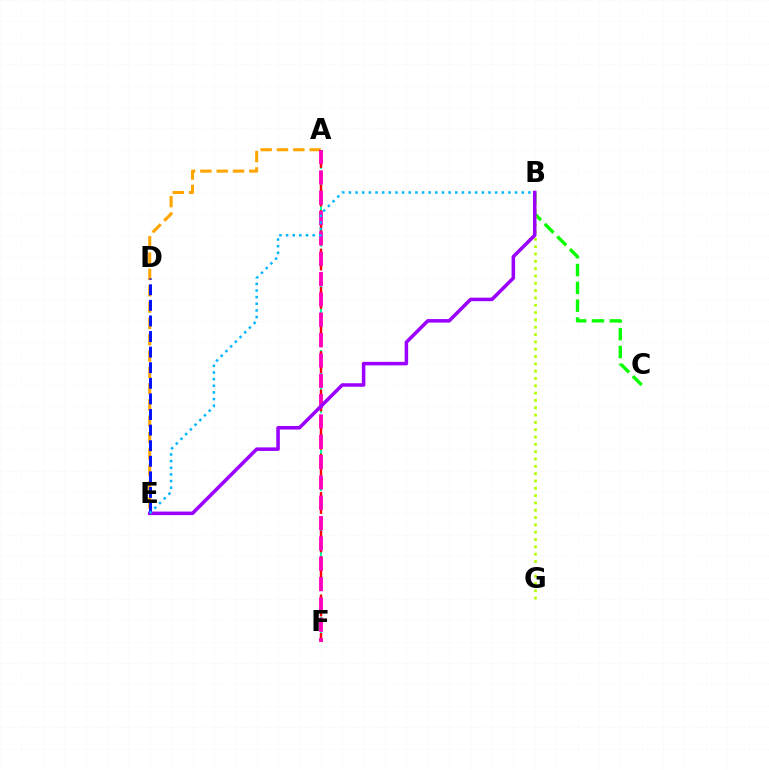{('A', 'F'): [{'color': '#00ff9d', 'line_style': 'dashed', 'thickness': 1.51}, {'color': '#ff0000', 'line_style': 'dashed', 'thickness': 1.74}, {'color': '#ff00bd', 'line_style': 'dashed', 'thickness': 2.76}], ('A', 'E'): [{'color': '#ffa500', 'line_style': 'dashed', 'thickness': 2.22}], ('B', 'C'): [{'color': '#08ff00', 'line_style': 'dashed', 'thickness': 2.42}], ('B', 'G'): [{'color': '#b3ff00', 'line_style': 'dotted', 'thickness': 1.99}], ('D', 'E'): [{'color': '#0010ff', 'line_style': 'dashed', 'thickness': 2.12}], ('B', 'E'): [{'color': '#9b00ff', 'line_style': 'solid', 'thickness': 2.55}, {'color': '#00b5ff', 'line_style': 'dotted', 'thickness': 1.81}]}